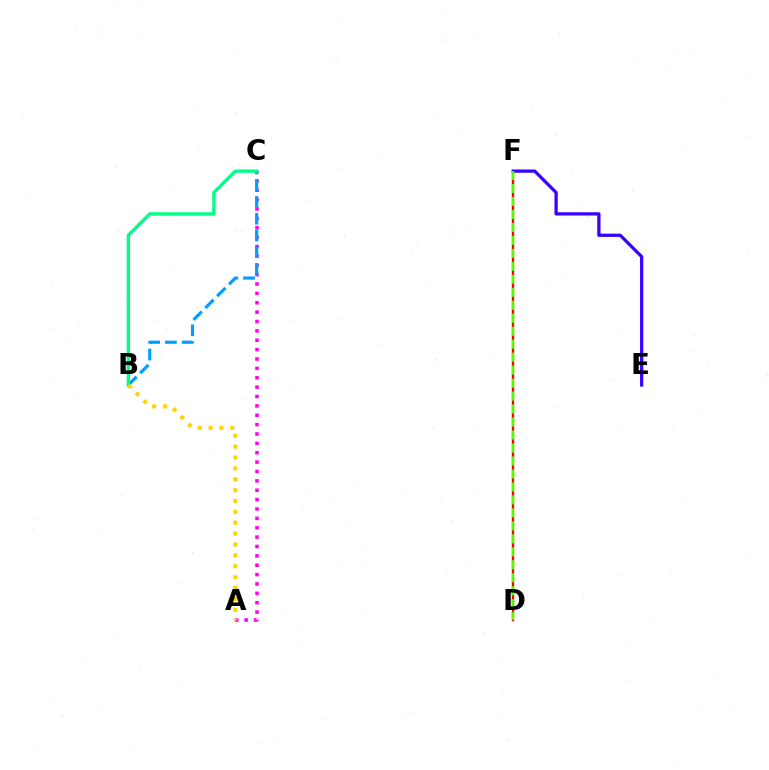{('D', 'F'): [{'color': '#ff0000', 'line_style': 'solid', 'thickness': 1.68}, {'color': '#4fff00', 'line_style': 'dashed', 'thickness': 1.76}], ('A', 'C'): [{'color': '#ff00ed', 'line_style': 'dotted', 'thickness': 2.55}], ('E', 'F'): [{'color': '#3700ff', 'line_style': 'solid', 'thickness': 2.34}], ('B', 'C'): [{'color': '#009eff', 'line_style': 'dashed', 'thickness': 2.27}, {'color': '#00ff86', 'line_style': 'solid', 'thickness': 2.4}], ('A', 'B'): [{'color': '#ffd500', 'line_style': 'dotted', 'thickness': 2.96}]}